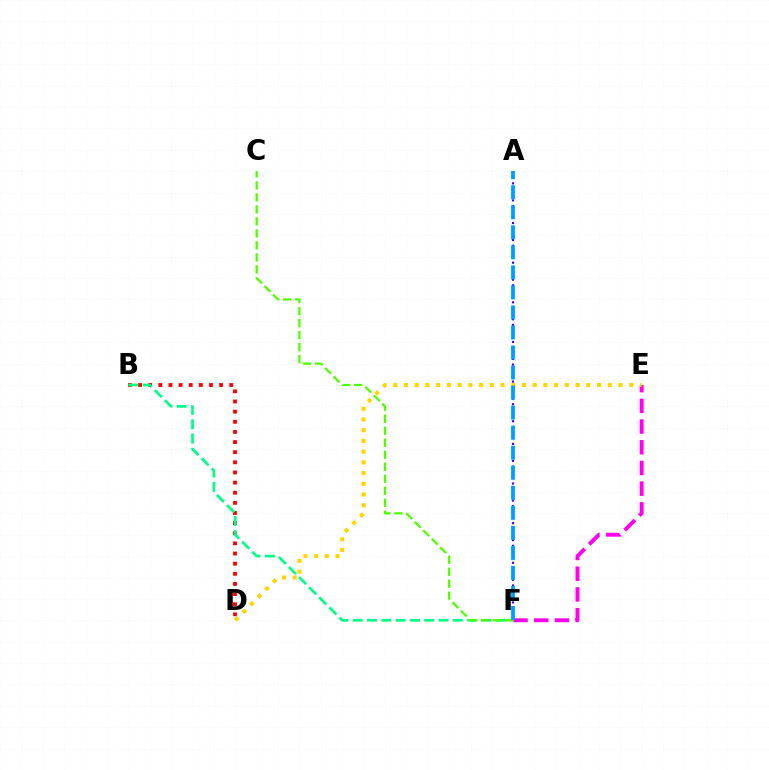{('B', 'D'): [{'color': '#ff0000', 'line_style': 'dotted', 'thickness': 2.75}], ('E', 'F'): [{'color': '#ff00ed', 'line_style': 'dashed', 'thickness': 2.81}], ('D', 'E'): [{'color': '#ffd500', 'line_style': 'dotted', 'thickness': 2.91}], ('A', 'F'): [{'color': '#3700ff', 'line_style': 'dotted', 'thickness': 1.54}, {'color': '#009eff', 'line_style': 'dashed', 'thickness': 2.72}], ('B', 'F'): [{'color': '#00ff86', 'line_style': 'dashed', 'thickness': 1.94}], ('C', 'F'): [{'color': '#4fff00', 'line_style': 'dashed', 'thickness': 1.63}]}